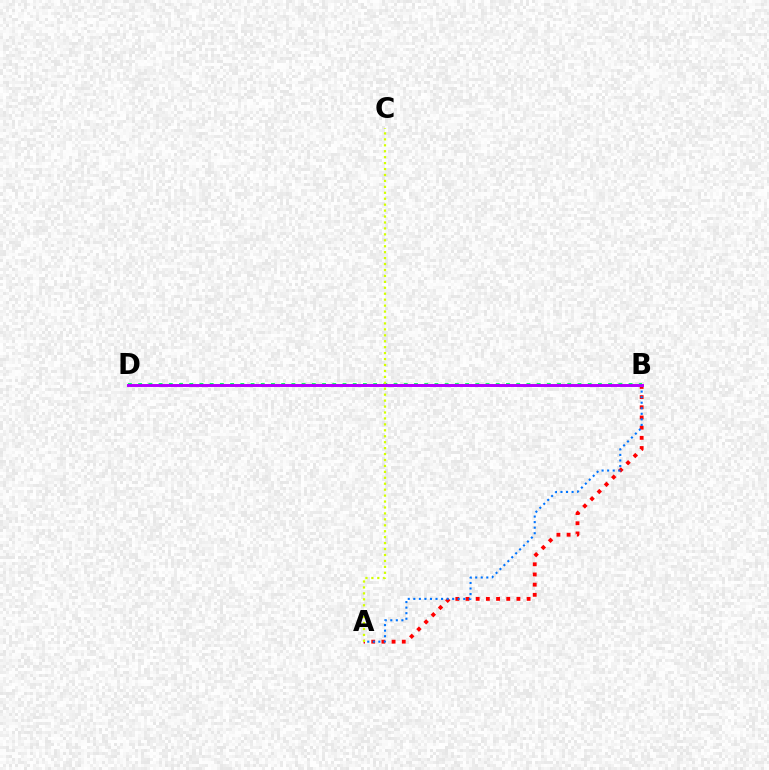{('B', 'D'): [{'color': '#00ff5c', 'line_style': 'dotted', 'thickness': 2.78}, {'color': '#b900ff', 'line_style': 'solid', 'thickness': 2.13}], ('A', 'B'): [{'color': '#ff0000', 'line_style': 'dotted', 'thickness': 2.77}, {'color': '#0074ff', 'line_style': 'dotted', 'thickness': 1.51}], ('A', 'C'): [{'color': '#d1ff00', 'line_style': 'dotted', 'thickness': 1.61}]}